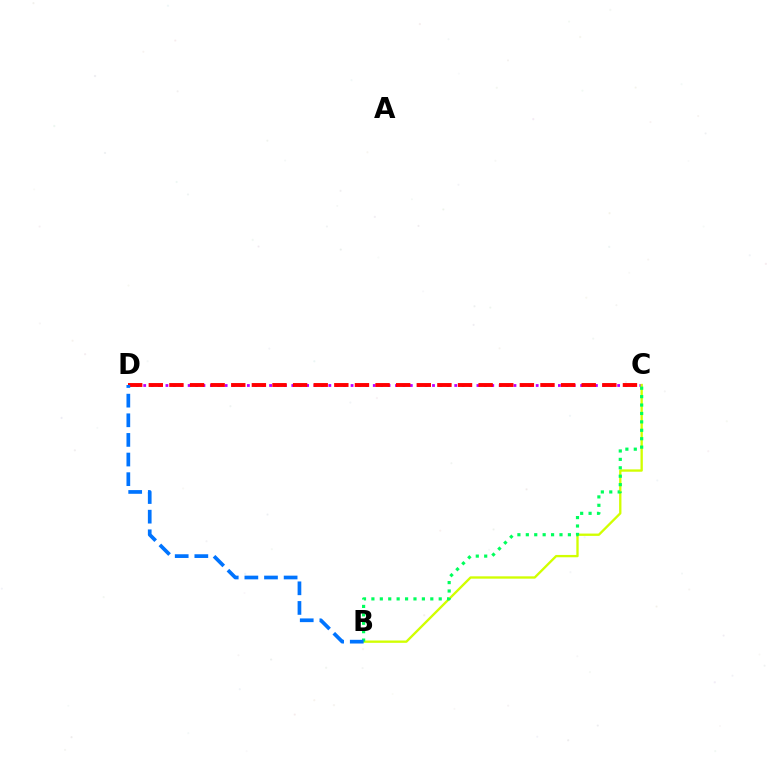{('C', 'D'): [{'color': '#b900ff', 'line_style': 'dotted', 'thickness': 2.01}, {'color': '#ff0000', 'line_style': 'dashed', 'thickness': 2.8}], ('B', 'C'): [{'color': '#d1ff00', 'line_style': 'solid', 'thickness': 1.68}, {'color': '#00ff5c', 'line_style': 'dotted', 'thickness': 2.29}], ('B', 'D'): [{'color': '#0074ff', 'line_style': 'dashed', 'thickness': 2.67}]}